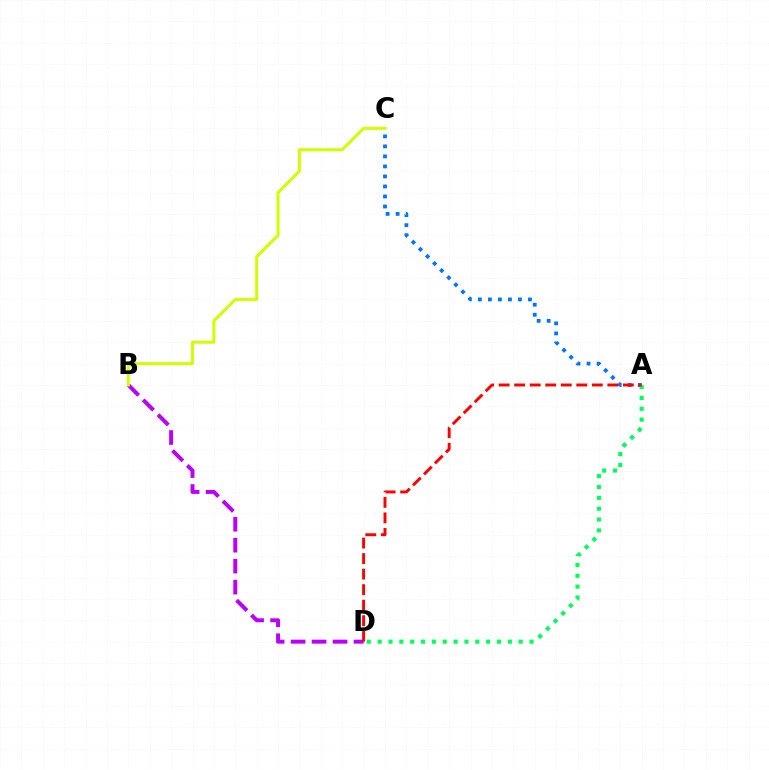{('A', 'C'): [{'color': '#0074ff', 'line_style': 'dotted', 'thickness': 2.72}], ('B', 'D'): [{'color': '#b900ff', 'line_style': 'dashed', 'thickness': 2.85}], ('A', 'D'): [{'color': '#00ff5c', 'line_style': 'dotted', 'thickness': 2.95}, {'color': '#ff0000', 'line_style': 'dashed', 'thickness': 2.11}], ('B', 'C'): [{'color': '#d1ff00', 'line_style': 'solid', 'thickness': 2.17}]}